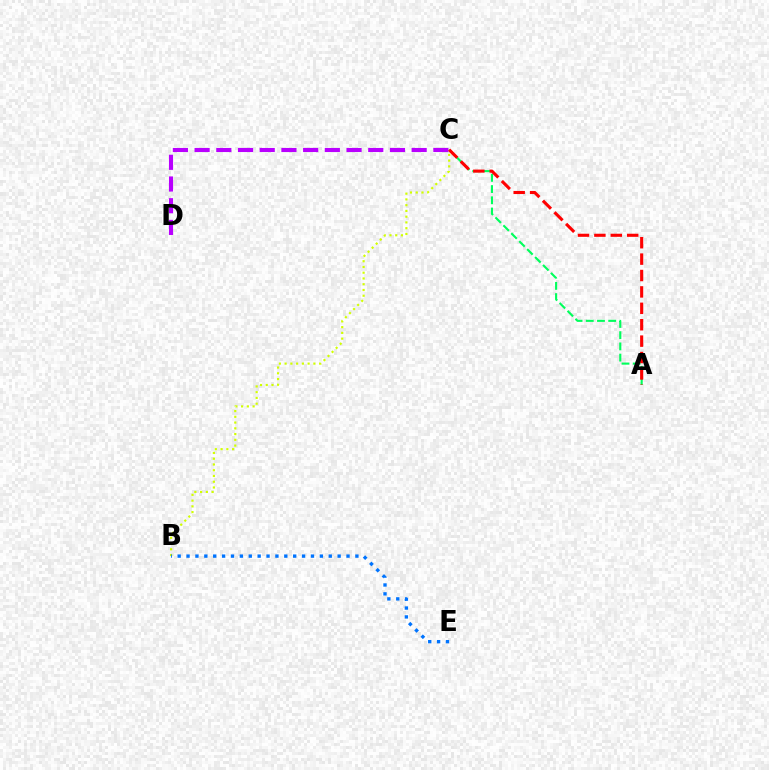{('B', 'C'): [{'color': '#d1ff00', 'line_style': 'dotted', 'thickness': 1.56}], ('A', 'C'): [{'color': '#00ff5c', 'line_style': 'dashed', 'thickness': 1.52}, {'color': '#ff0000', 'line_style': 'dashed', 'thickness': 2.23}], ('C', 'D'): [{'color': '#b900ff', 'line_style': 'dashed', 'thickness': 2.95}], ('B', 'E'): [{'color': '#0074ff', 'line_style': 'dotted', 'thickness': 2.41}]}